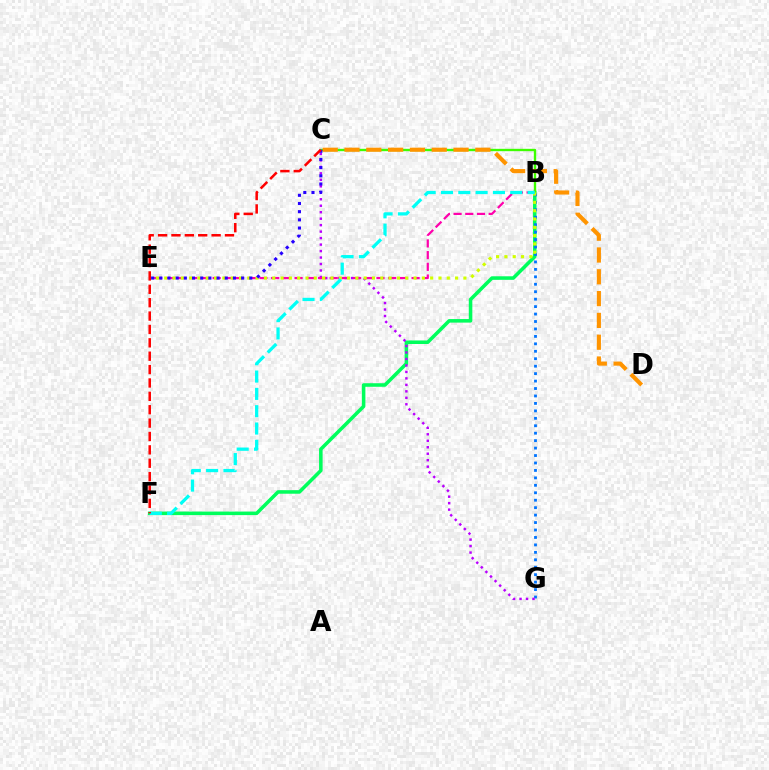{('B', 'F'): [{'color': '#00ff5c', 'line_style': 'solid', 'thickness': 2.56}, {'color': '#00fff6', 'line_style': 'dashed', 'thickness': 2.35}], ('B', 'C'): [{'color': '#3dff00', 'line_style': 'solid', 'thickness': 1.7}], ('B', 'G'): [{'color': '#0074ff', 'line_style': 'dotted', 'thickness': 2.02}], ('C', 'G'): [{'color': '#b900ff', 'line_style': 'dotted', 'thickness': 1.76}], ('C', 'D'): [{'color': '#ff9400', 'line_style': 'dashed', 'thickness': 2.96}], ('B', 'E'): [{'color': '#ff00ac', 'line_style': 'dashed', 'thickness': 1.59}, {'color': '#d1ff00', 'line_style': 'dotted', 'thickness': 2.26}], ('C', 'E'): [{'color': '#2500ff', 'line_style': 'dotted', 'thickness': 2.22}], ('C', 'F'): [{'color': '#ff0000', 'line_style': 'dashed', 'thickness': 1.82}]}